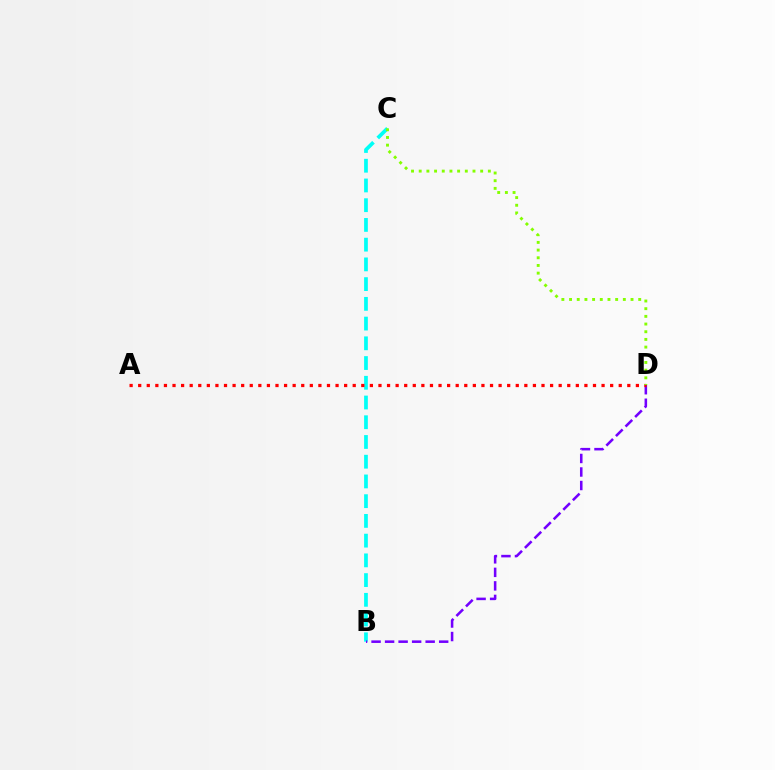{('B', 'C'): [{'color': '#00fff6', 'line_style': 'dashed', 'thickness': 2.68}], ('B', 'D'): [{'color': '#7200ff', 'line_style': 'dashed', 'thickness': 1.84}], ('A', 'D'): [{'color': '#ff0000', 'line_style': 'dotted', 'thickness': 2.33}], ('C', 'D'): [{'color': '#84ff00', 'line_style': 'dotted', 'thickness': 2.09}]}